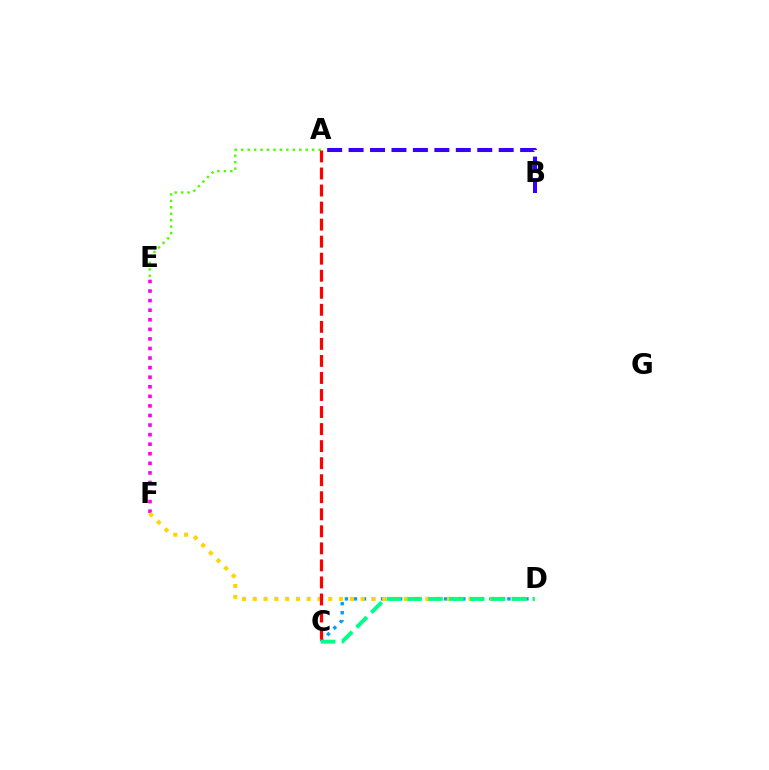{('C', 'D'): [{'color': '#009eff', 'line_style': 'dotted', 'thickness': 2.45}, {'color': '#00ff86', 'line_style': 'dashed', 'thickness': 2.83}], ('A', 'B'): [{'color': '#3700ff', 'line_style': 'dashed', 'thickness': 2.91}], ('E', 'F'): [{'color': '#ff00ed', 'line_style': 'dotted', 'thickness': 2.6}], ('D', 'F'): [{'color': '#ffd500', 'line_style': 'dotted', 'thickness': 2.93}], ('A', 'E'): [{'color': '#4fff00', 'line_style': 'dotted', 'thickness': 1.75}], ('A', 'C'): [{'color': '#ff0000', 'line_style': 'dashed', 'thickness': 2.31}]}